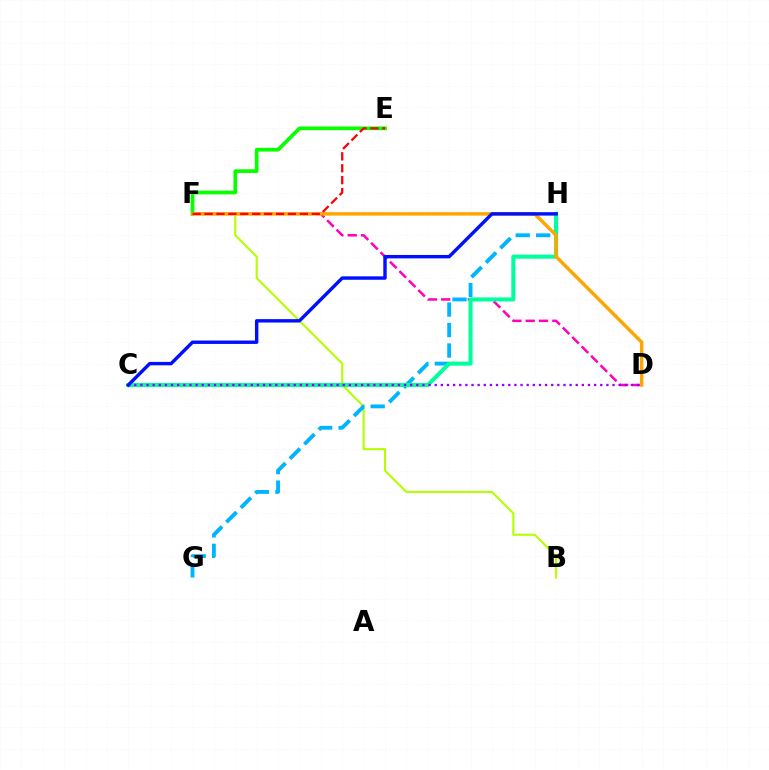{('D', 'F'): [{'color': '#ff00bd', 'line_style': 'dashed', 'thickness': 1.81}, {'color': '#ffa500', 'line_style': 'solid', 'thickness': 2.47}], ('B', 'F'): [{'color': '#b3ff00', 'line_style': 'solid', 'thickness': 1.51}], ('G', 'H'): [{'color': '#00b5ff', 'line_style': 'dashed', 'thickness': 2.78}], ('C', 'H'): [{'color': '#00ff9d', 'line_style': 'solid', 'thickness': 2.91}, {'color': '#0010ff', 'line_style': 'solid', 'thickness': 2.46}], ('C', 'D'): [{'color': '#9b00ff', 'line_style': 'dotted', 'thickness': 1.67}], ('E', 'F'): [{'color': '#08ff00', 'line_style': 'solid', 'thickness': 2.67}, {'color': '#ff0000', 'line_style': 'dashed', 'thickness': 1.62}]}